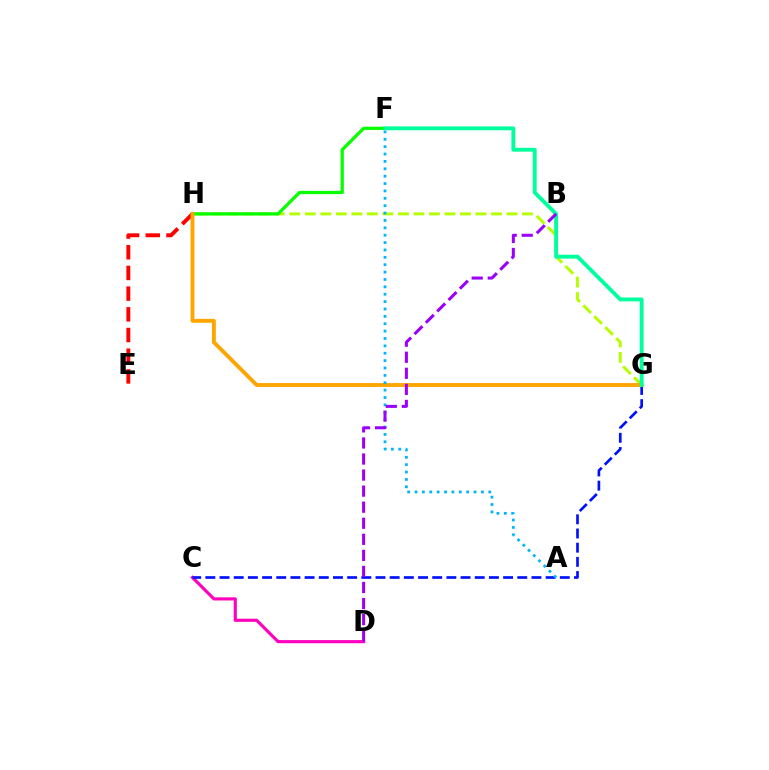{('E', 'H'): [{'color': '#ff0000', 'line_style': 'dashed', 'thickness': 2.81}], ('G', 'H'): [{'color': '#b3ff00', 'line_style': 'dashed', 'thickness': 2.11}, {'color': '#ffa500', 'line_style': 'solid', 'thickness': 2.78}], ('F', 'H'): [{'color': '#08ff00', 'line_style': 'solid', 'thickness': 2.36}], ('C', 'D'): [{'color': '#ff00bd', 'line_style': 'solid', 'thickness': 2.26}], ('C', 'G'): [{'color': '#0010ff', 'line_style': 'dashed', 'thickness': 1.93}], ('A', 'F'): [{'color': '#00b5ff', 'line_style': 'dotted', 'thickness': 2.0}], ('F', 'G'): [{'color': '#00ff9d', 'line_style': 'solid', 'thickness': 2.79}], ('B', 'D'): [{'color': '#9b00ff', 'line_style': 'dashed', 'thickness': 2.18}]}